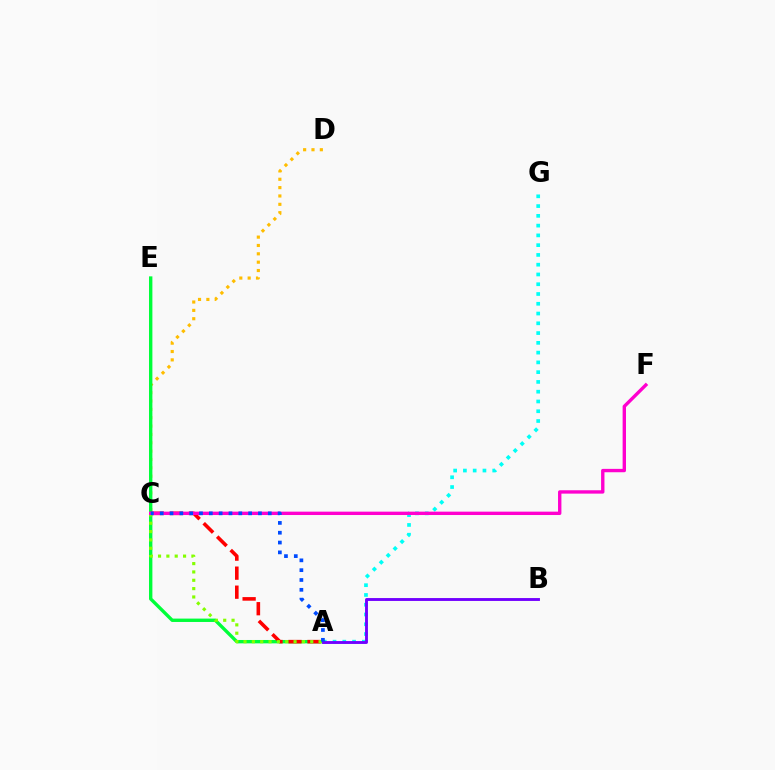{('A', 'G'): [{'color': '#00fff6', 'line_style': 'dotted', 'thickness': 2.65}], ('C', 'D'): [{'color': '#ffbd00', 'line_style': 'dotted', 'thickness': 2.27}], ('A', 'E'): [{'color': '#00ff39', 'line_style': 'solid', 'thickness': 2.43}], ('A', 'C'): [{'color': '#ff0000', 'line_style': 'dashed', 'thickness': 2.58}, {'color': '#84ff00', 'line_style': 'dotted', 'thickness': 2.27}, {'color': '#004bff', 'line_style': 'dotted', 'thickness': 2.67}], ('A', 'B'): [{'color': '#7200ff', 'line_style': 'solid', 'thickness': 2.08}], ('C', 'F'): [{'color': '#ff00cf', 'line_style': 'solid', 'thickness': 2.43}]}